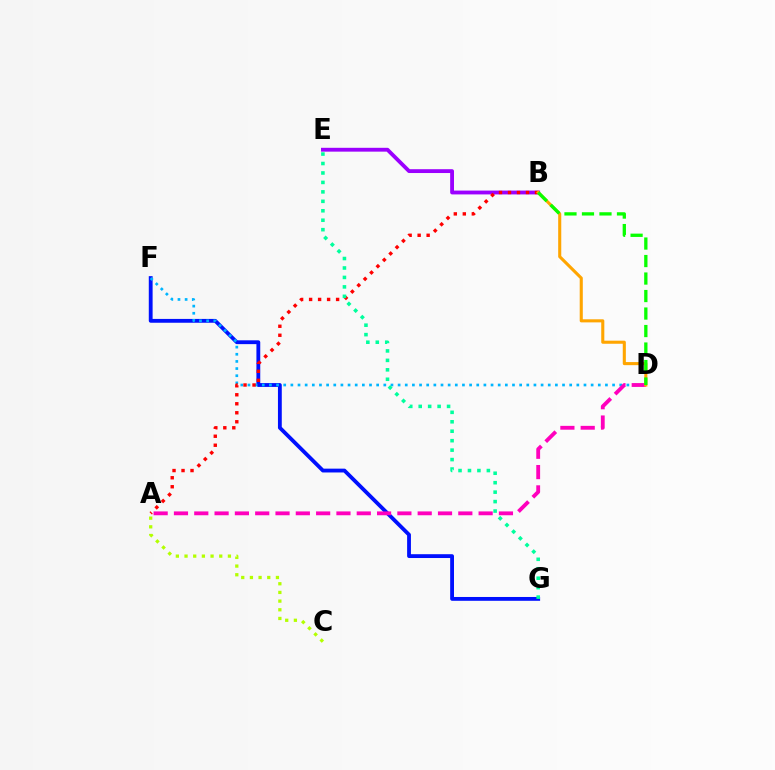{('F', 'G'): [{'color': '#0010ff', 'line_style': 'solid', 'thickness': 2.75}], ('B', 'E'): [{'color': '#9b00ff', 'line_style': 'solid', 'thickness': 2.76}], ('D', 'F'): [{'color': '#00b5ff', 'line_style': 'dotted', 'thickness': 1.94}], ('A', 'B'): [{'color': '#ff0000', 'line_style': 'dotted', 'thickness': 2.45}], ('A', 'C'): [{'color': '#b3ff00', 'line_style': 'dotted', 'thickness': 2.36}], ('A', 'D'): [{'color': '#ff00bd', 'line_style': 'dashed', 'thickness': 2.76}], ('B', 'D'): [{'color': '#ffa500', 'line_style': 'solid', 'thickness': 2.22}, {'color': '#08ff00', 'line_style': 'dashed', 'thickness': 2.38}], ('E', 'G'): [{'color': '#00ff9d', 'line_style': 'dotted', 'thickness': 2.57}]}